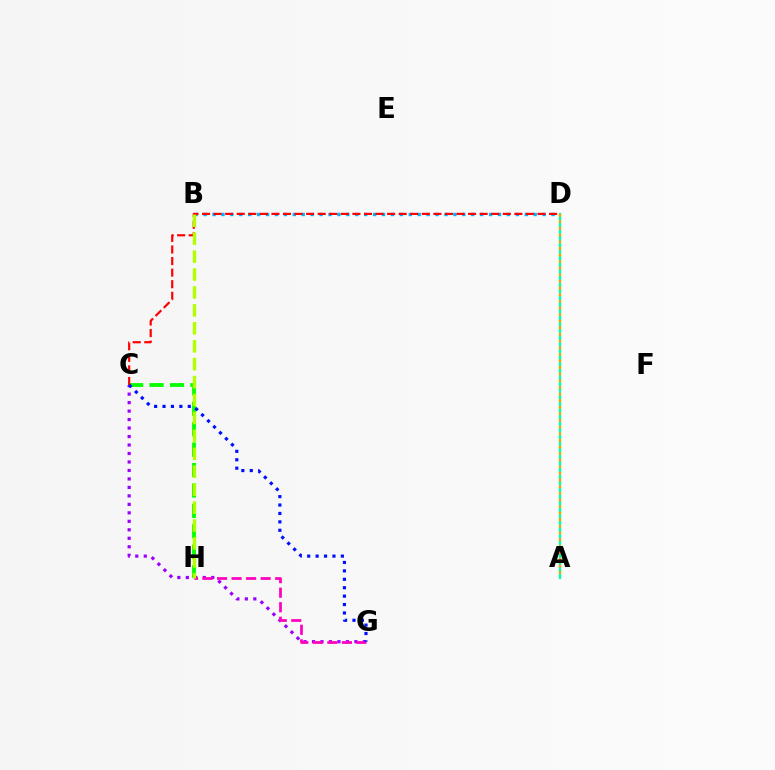{('B', 'D'): [{'color': '#00b5ff', 'line_style': 'dotted', 'thickness': 2.42}], ('C', 'H'): [{'color': '#08ff00', 'line_style': 'dashed', 'thickness': 2.77}], ('C', 'G'): [{'color': '#9b00ff', 'line_style': 'dotted', 'thickness': 2.3}, {'color': '#0010ff', 'line_style': 'dotted', 'thickness': 2.29}], ('G', 'H'): [{'color': '#ff00bd', 'line_style': 'dashed', 'thickness': 1.97}], ('A', 'D'): [{'color': '#00ff9d', 'line_style': 'solid', 'thickness': 1.62}, {'color': '#ffa500', 'line_style': 'dotted', 'thickness': 1.8}], ('C', 'D'): [{'color': '#ff0000', 'line_style': 'dashed', 'thickness': 1.57}], ('B', 'H'): [{'color': '#b3ff00', 'line_style': 'dashed', 'thickness': 2.44}]}